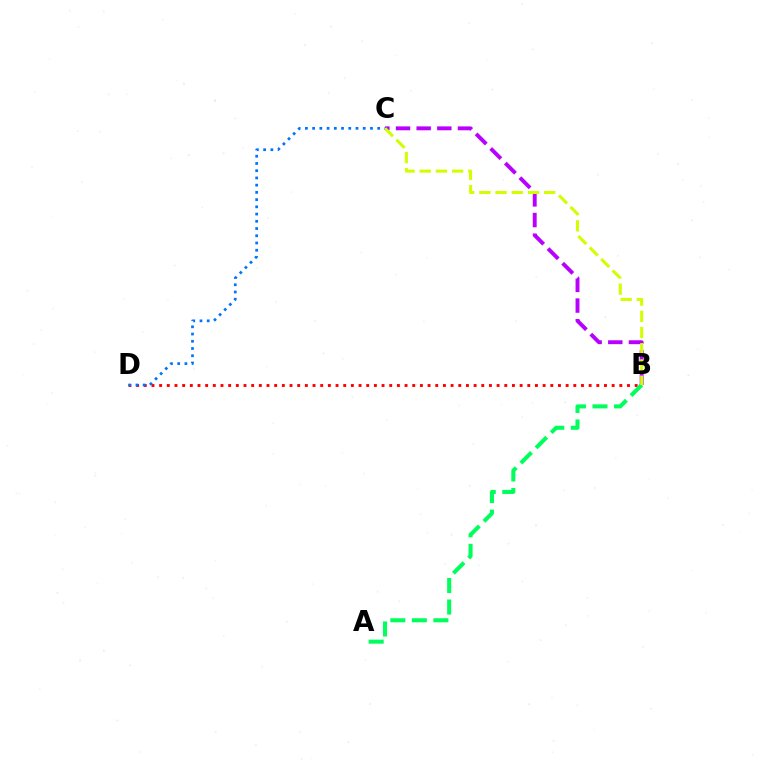{('B', 'C'): [{'color': '#b900ff', 'line_style': 'dashed', 'thickness': 2.8}, {'color': '#d1ff00', 'line_style': 'dashed', 'thickness': 2.2}], ('B', 'D'): [{'color': '#ff0000', 'line_style': 'dotted', 'thickness': 2.08}], ('A', 'B'): [{'color': '#00ff5c', 'line_style': 'dashed', 'thickness': 2.92}], ('C', 'D'): [{'color': '#0074ff', 'line_style': 'dotted', 'thickness': 1.96}]}